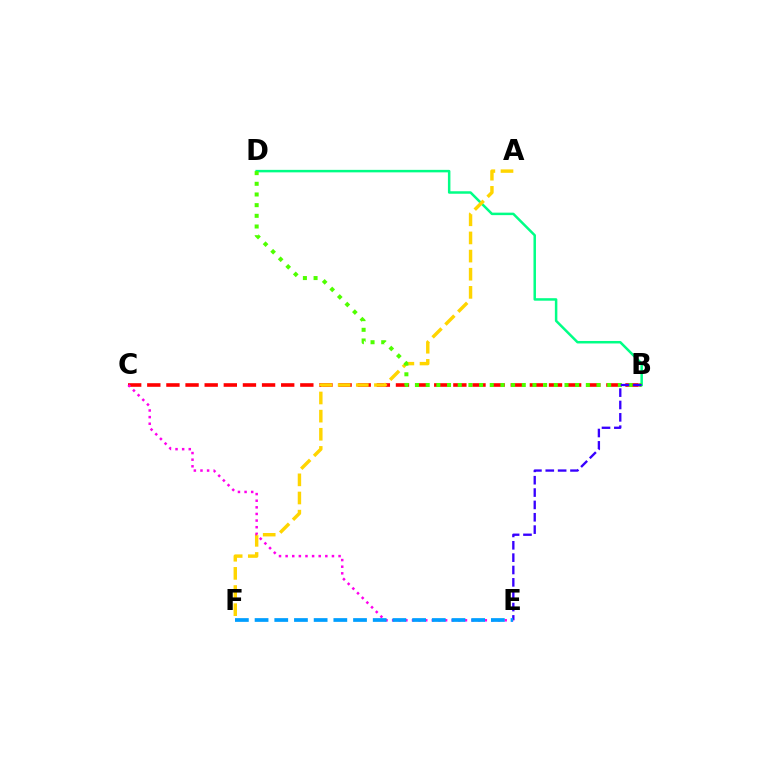{('B', 'D'): [{'color': '#00ff86', 'line_style': 'solid', 'thickness': 1.8}, {'color': '#4fff00', 'line_style': 'dotted', 'thickness': 2.9}], ('B', 'C'): [{'color': '#ff0000', 'line_style': 'dashed', 'thickness': 2.6}], ('A', 'F'): [{'color': '#ffd500', 'line_style': 'dashed', 'thickness': 2.47}], ('B', 'E'): [{'color': '#3700ff', 'line_style': 'dashed', 'thickness': 1.68}], ('C', 'E'): [{'color': '#ff00ed', 'line_style': 'dotted', 'thickness': 1.8}], ('E', 'F'): [{'color': '#009eff', 'line_style': 'dashed', 'thickness': 2.67}]}